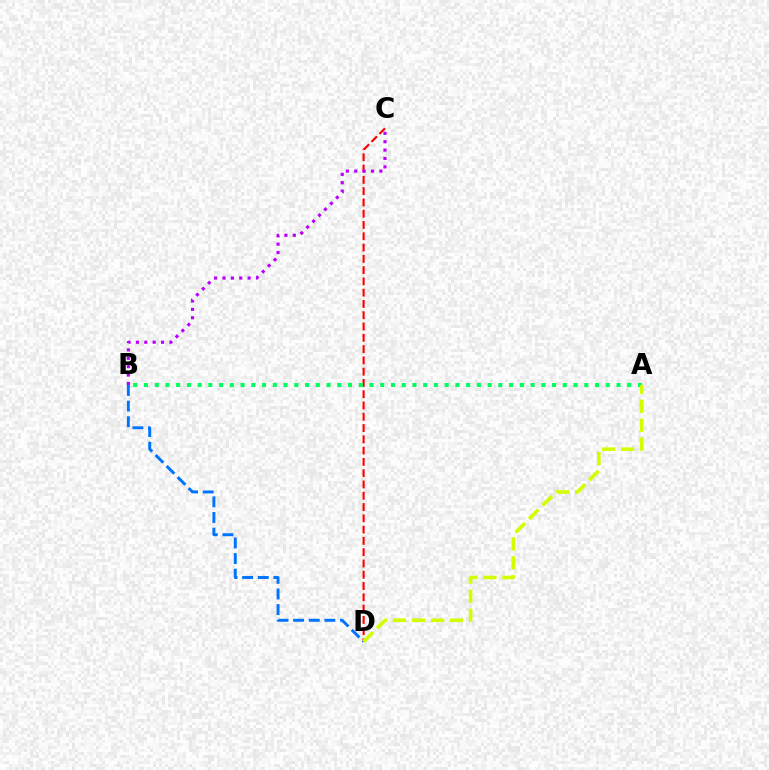{('C', 'D'): [{'color': '#ff0000', 'line_style': 'dashed', 'thickness': 1.53}], ('A', 'B'): [{'color': '#00ff5c', 'line_style': 'dotted', 'thickness': 2.92}], ('B', 'D'): [{'color': '#0074ff', 'line_style': 'dashed', 'thickness': 2.12}], ('A', 'D'): [{'color': '#d1ff00', 'line_style': 'dashed', 'thickness': 2.59}], ('B', 'C'): [{'color': '#b900ff', 'line_style': 'dotted', 'thickness': 2.28}]}